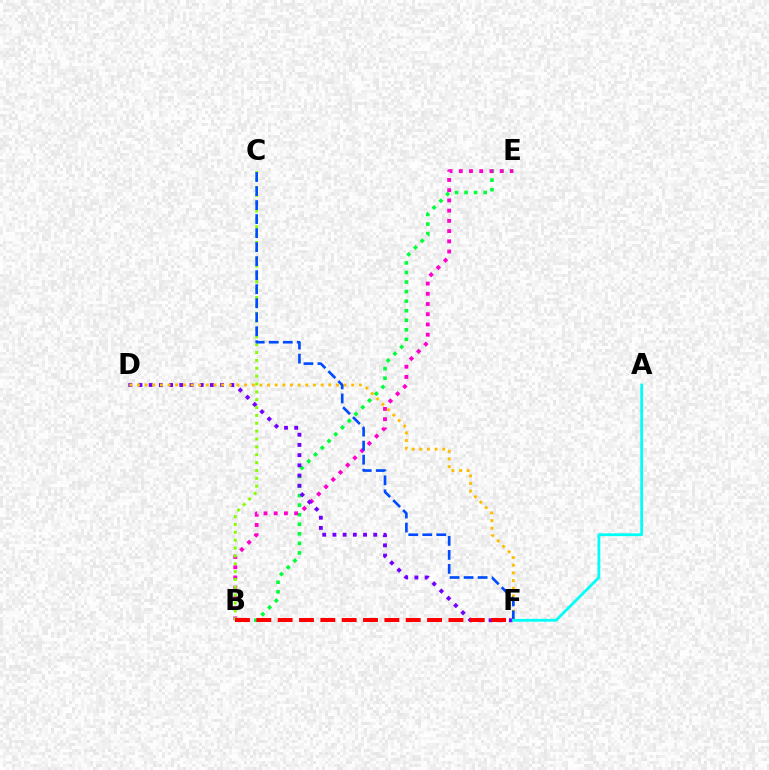{('B', 'E'): [{'color': '#00ff39', 'line_style': 'dotted', 'thickness': 2.59}, {'color': '#ff00cf', 'line_style': 'dotted', 'thickness': 2.78}], ('D', 'F'): [{'color': '#7200ff', 'line_style': 'dotted', 'thickness': 2.77}, {'color': '#ffbd00', 'line_style': 'dotted', 'thickness': 2.08}], ('B', 'C'): [{'color': '#84ff00', 'line_style': 'dotted', 'thickness': 2.14}], ('C', 'F'): [{'color': '#004bff', 'line_style': 'dashed', 'thickness': 1.9}], ('B', 'F'): [{'color': '#ff0000', 'line_style': 'dashed', 'thickness': 2.9}], ('A', 'F'): [{'color': '#00fff6', 'line_style': 'solid', 'thickness': 2.01}]}